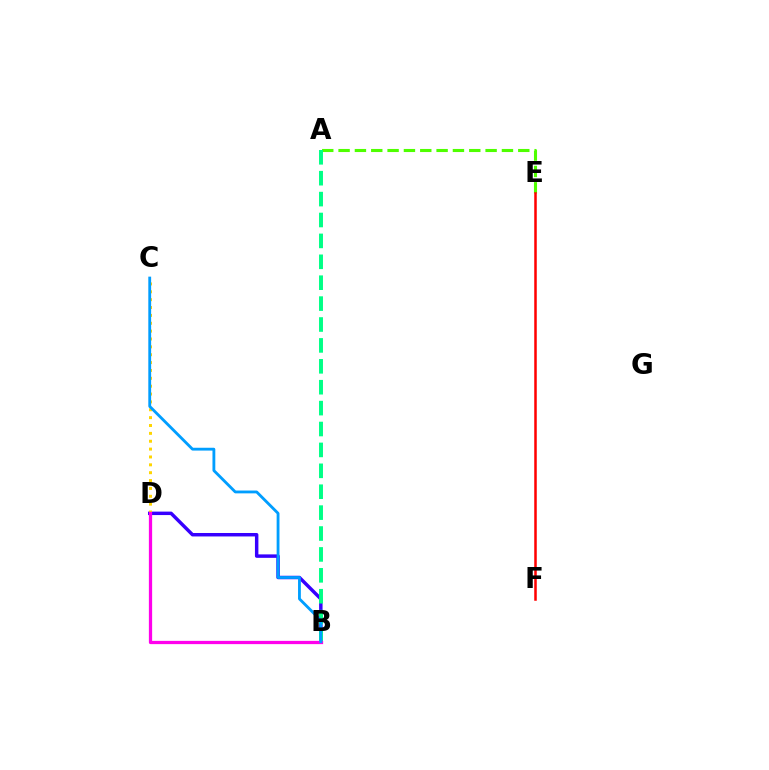{('A', 'E'): [{'color': '#4fff00', 'line_style': 'dashed', 'thickness': 2.22}], ('B', 'D'): [{'color': '#3700ff', 'line_style': 'solid', 'thickness': 2.49}, {'color': '#ff00ed', 'line_style': 'solid', 'thickness': 2.35}], ('C', 'D'): [{'color': '#ffd500', 'line_style': 'dotted', 'thickness': 2.14}], ('E', 'F'): [{'color': '#ff0000', 'line_style': 'solid', 'thickness': 1.82}], ('A', 'B'): [{'color': '#00ff86', 'line_style': 'dashed', 'thickness': 2.84}], ('B', 'C'): [{'color': '#009eff', 'line_style': 'solid', 'thickness': 2.04}]}